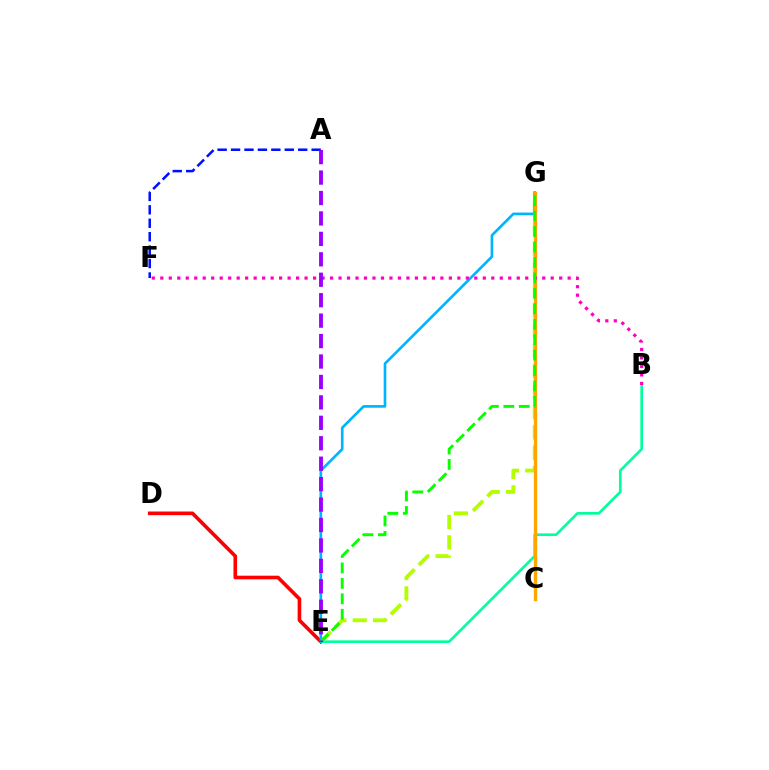{('E', 'G'): [{'color': '#b3ff00', 'line_style': 'dashed', 'thickness': 2.76}, {'color': '#00b5ff', 'line_style': 'solid', 'thickness': 1.92}, {'color': '#08ff00', 'line_style': 'dashed', 'thickness': 2.1}], ('D', 'E'): [{'color': '#ff0000', 'line_style': 'solid', 'thickness': 2.61}], ('B', 'E'): [{'color': '#00ff9d', 'line_style': 'solid', 'thickness': 1.91}], ('C', 'G'): [{'color': '#ffa500', 'line_style': 'solid', 'thickness': 2.4}], ('A', 'F'): [{'color': '#0010ff', 'line_style': 'dashed', 'thickness': 1.82}], ('B', 'F'): [{'color': '#ff00bd', 'line_style': 'dotted', 'thickness': 2.31}], ('A', 'E'): [{'color': '#9b00ff', 'line_style': 'dashed', 'thickness': 2.78}]}